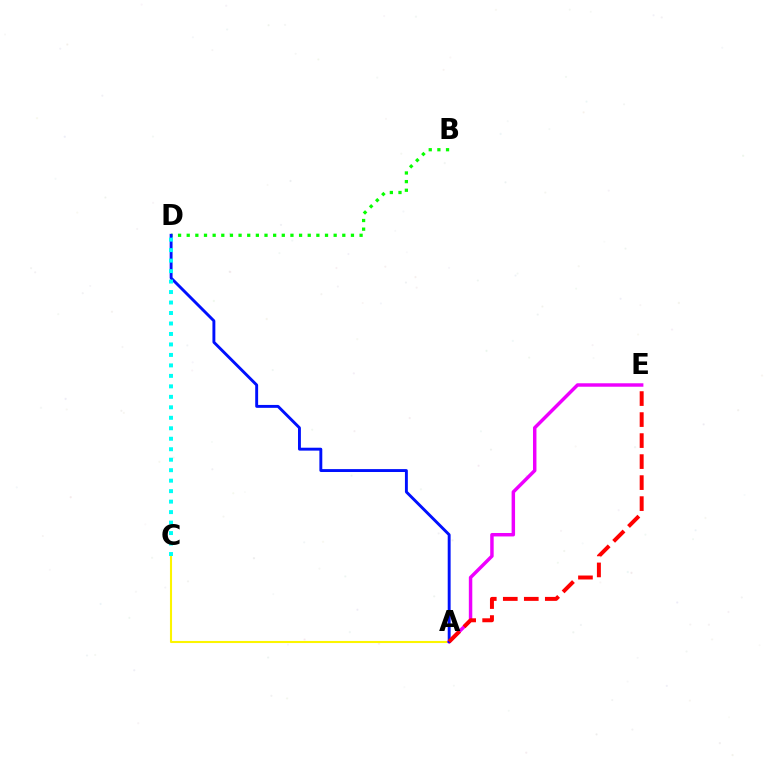{('A', 'C'): [{'color': '#fcf500', 'line_style': 'solid', 'thickness': 1.5}], ('A', 'E'): [{'color': '#ee00ff', 'line_style': 'solid', 'thickness': 2.49}, {'color': '#ff0000', 'line_style': 'dashed', 'thickness': 2.85}], ('B', 'D'): [{'color': '#08ff00', 'line_style': 'dotted', 'thickness': 2.35}], ('A', 'D'): [{'color': '#0010ff', 'line_style': 'solid', 'thickness': 2.09}], ('C', 'D'): [{'color': '#00fff6', 'line_style': 'dotted', 'thickness': 2.85}]}